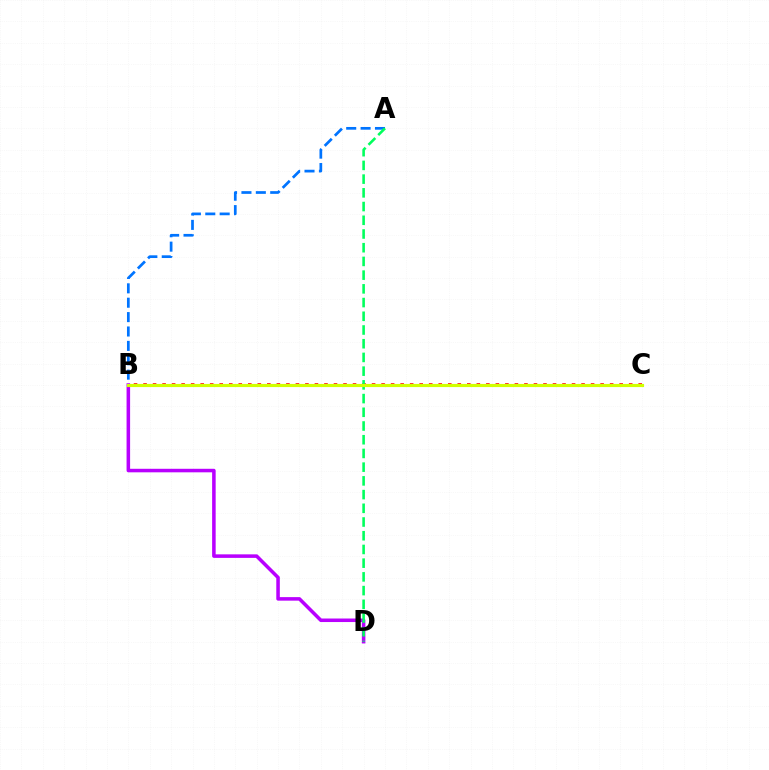{('A', 'B'): [{'color': '#0074ff', 'line_style': 'dashed', 'thickness': 1.95}], ('B', 'D'): [{'color': '#b900ff', 'line_style': 'solid', 'thickness': 2.54}], ('B', 'C'): [{'color': '#ff0000', 'line_style': 'dotted', 'thickness': 2.59}, {'color': '#d1ff00', 'line_style': 'solid', 'thickness': 2.27}], ('A', 'D'): [{'color': '#00ff5c', 'line_style': 'dashed', 'thickness': 1.86}]}